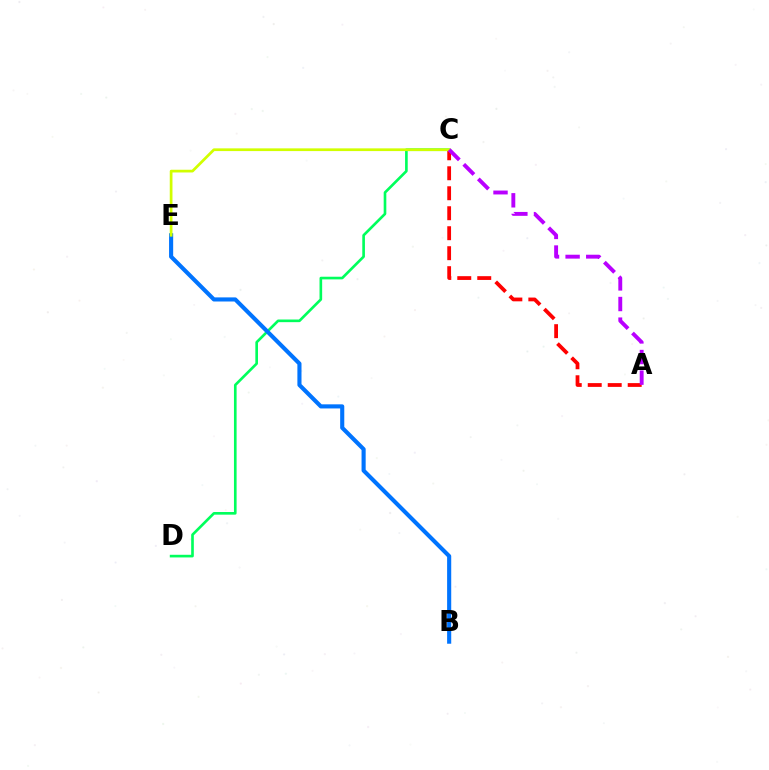{('A', 'C'): [{'color': '#ff0000', 'line_style': 'dashed', 'thickness': 2.71}, {'color': '#b900ff', 'line_style': 'dashed', 'thickness': 2.8}], ('C', 'D'): [{'color': '#00ff5c', 'line_style': 'solid', 'thickness': 1.9}], ('B', 'E'): [{'color': '#0074ff', 'line_style': 'solid', 'thickness': 2.96}], ('C', 'E'): [{'color': '#d1ff00', 'line_style': 'solid', 'thickness': 1.96}]}